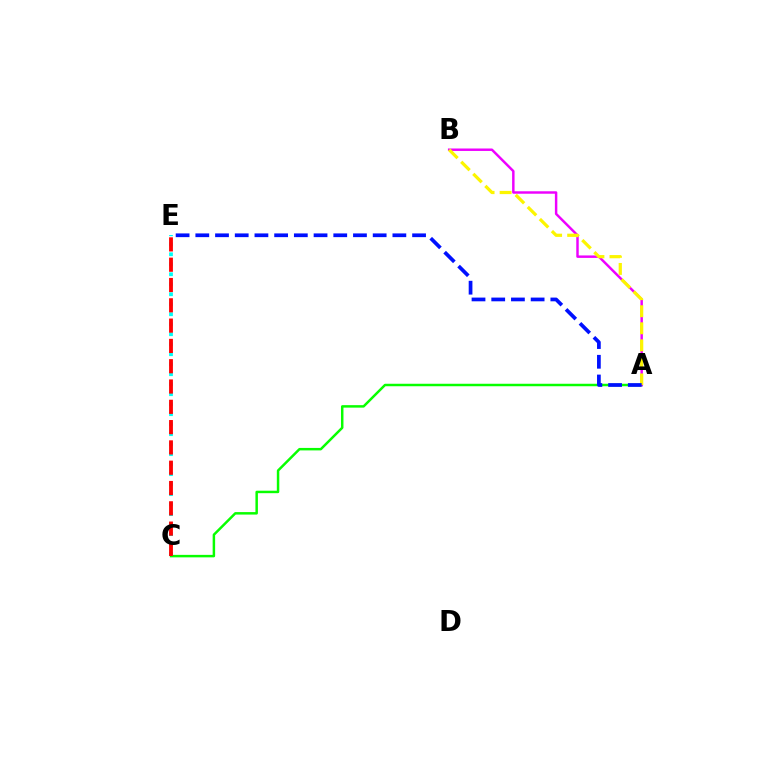{('A', 'C'): [{'color': '#08ff00', 'line_style': 'solid', 'thickness': 1.78}], ('A', 'B'): [{'color': '#ee00ff', 'line_style': 'solid', 'thickness': 1.77}, {'color': '#fcf500', 'line_style': 'dashed', 'thickness': 2.32}], ('A', 'E'): [{'color': '#0010ff', 'line_style': 'dashed', 'thickness': 2.68}], ('C', 'E'): [{'color': '#00fff6', 'line_style': 'dotted', 'thickness': 2.72}, {'color': '#ff0000', 'line_style': 'dashed', 'thickness': 2.76}]}